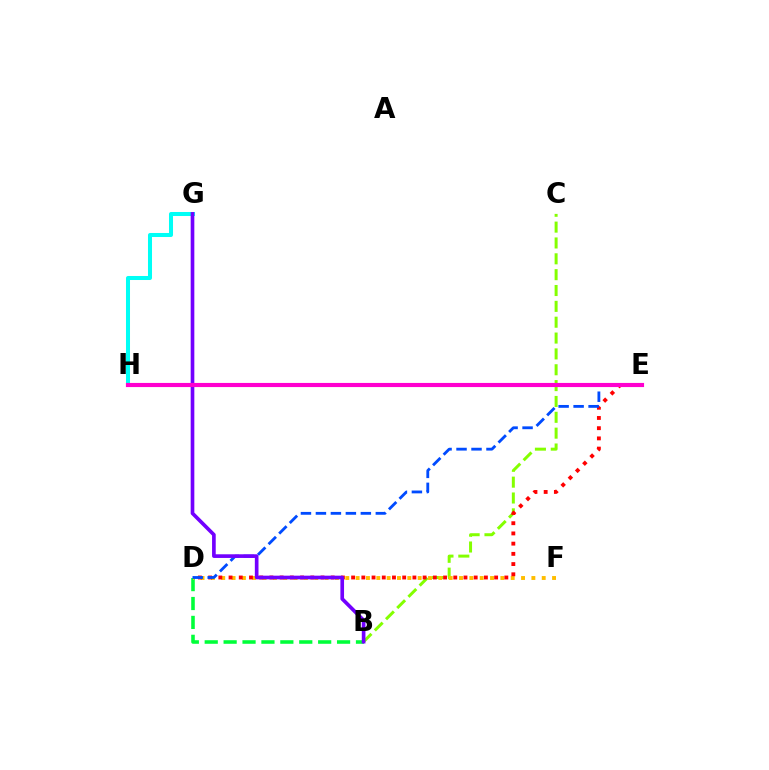{('B', 'C'): [{'color': '#84ff00', 'line_style': 'dashed', 'thickness': 2.15}], ('G', 'H'): [{'color': '#00fff6', 'line_style': 'solid', 'thickness': 2.89}], ('B', 'D'): [{'color': '#00ff39', 'line_style': 'dashed', 'thickness': 2.57}], ('D', 'F'): [{'color': '#ffbd00', 'line_style': 'dotted', 'thickness': 2.81}], ('D', 'E'): [{'color': '#ff0000', 'line_style': 'dotted', 'thickness': 2.78}, {'color': '#004bff', 'line_style': 'dashed', 'thickness': 2.03}], ('B', 'G'): [{'color': '#7200ff', 'line_style': 'solid', 'thickness': 2.63}], ('E', 'H'): [{'color': '#ff00cf', 'line_style': 'solid', 'thickness': 2.98}]}